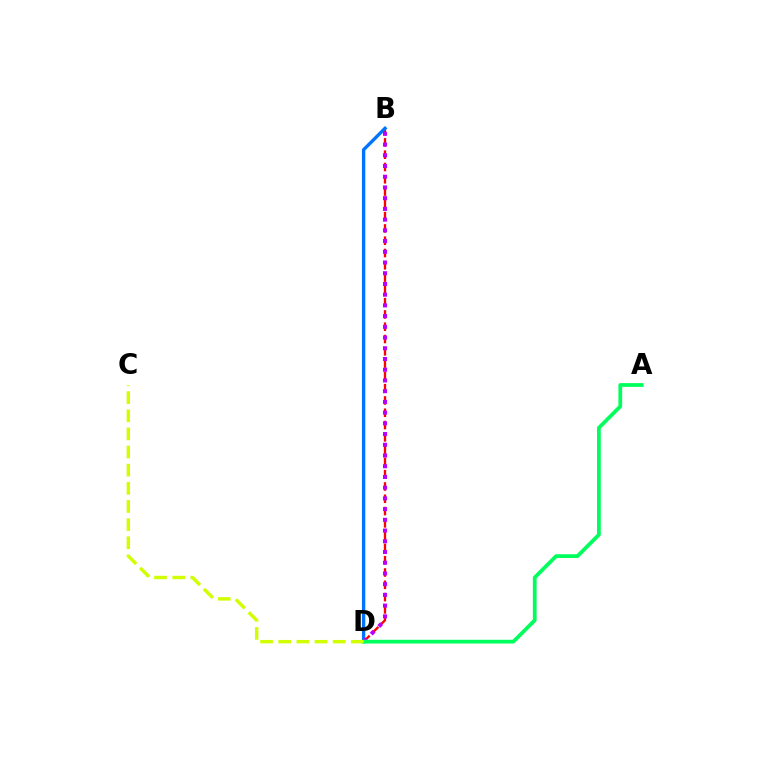{('B', 'D'): [{'color': '#ff0000', 'line_style': 'dashed', 'thickness': 1.67}, {'color': '#0074ff', 'line_style': 'solid', 'thickness': 2.41}, {'color': '#b900ff', 'line_style': 'dotted', 'thickness': 2.91}], ('A', 'D'): [{'color': '#00ff5c', 'line_style': 'solid', 'thickness': 2.7}], ('C', 'D'): [{'color': '#d1ff00', 'line_style': 'dashed', 'thickness': 2.46}]}